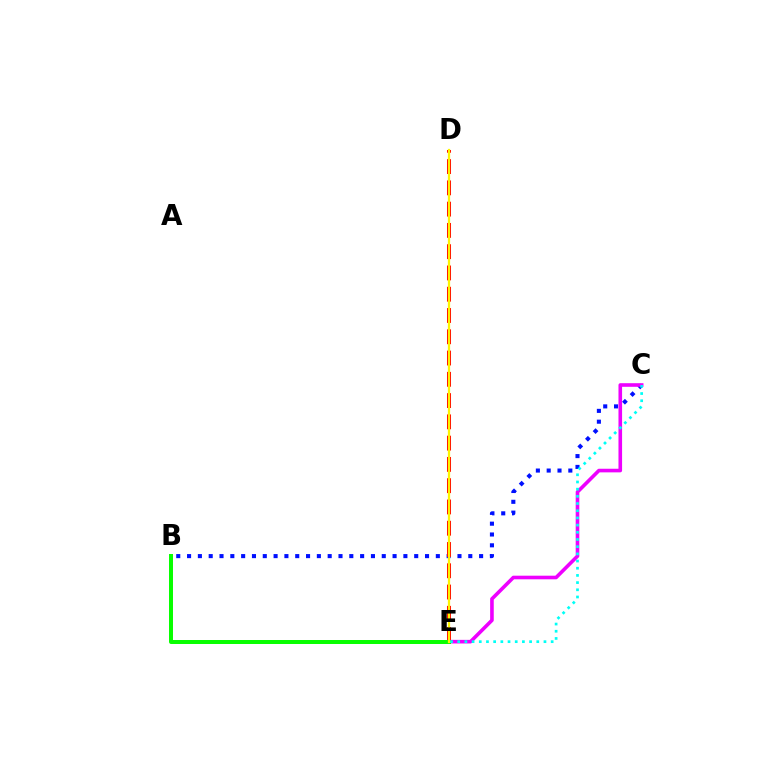{('B', 'C'): [{'color': '#0010ff', 'line_style': 'dotted', 'thickness': 2.94}], ('D', 'E'): [{'color': '#ff0000', 'line_style': 'dashed', 'thickness': 2.89}, {'color': '#fcf500', 'line_style': 'solid', 'thickness': 1.62}], ('C', 'E'): [{'color': '#ee00ff', 'line_style': 'solid', 'thickness': 2.6}, {'color': '#00fff6', 'line_style': 'dotted', 'thickness': 1.95}], ('B', 'E'): [{'color': '#08ff00', 'line_style': 'solid', 'thickness': 2.87}]}